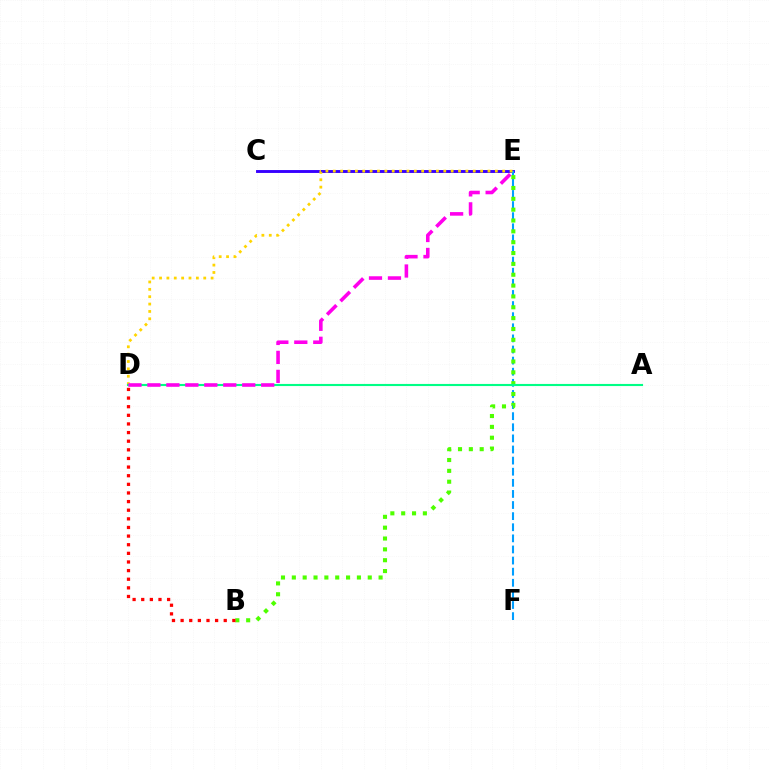{('C', 'E'): [{'color': '#3700ff', 'line_style': 'solid', 'thickness': 2.09}], ('E', 'F'): [{'color': '#009eff', 'line_style': 'dashed', 'thickness': 1.51}], ('D', 'E'): [{'color': '#ffd500', 'line_style': 'dotted', 'thickness': 2.0}, {'color': '#ff00ed', 'line_style': 'dashed', 'thickness': 2.58}], ('B', 'E'): [{'color': '#4fff00', 'line_style': 'dotted', 'thickness': 2.95}], ('A', 'D'): [{'color': '#00ff86', 'line_style': 'solid', 'thickness': 1.52}], ('B', 'D'): [{'color': '#ff0000', 'line_style': 'dotted', 'thickness': 2.34}]}